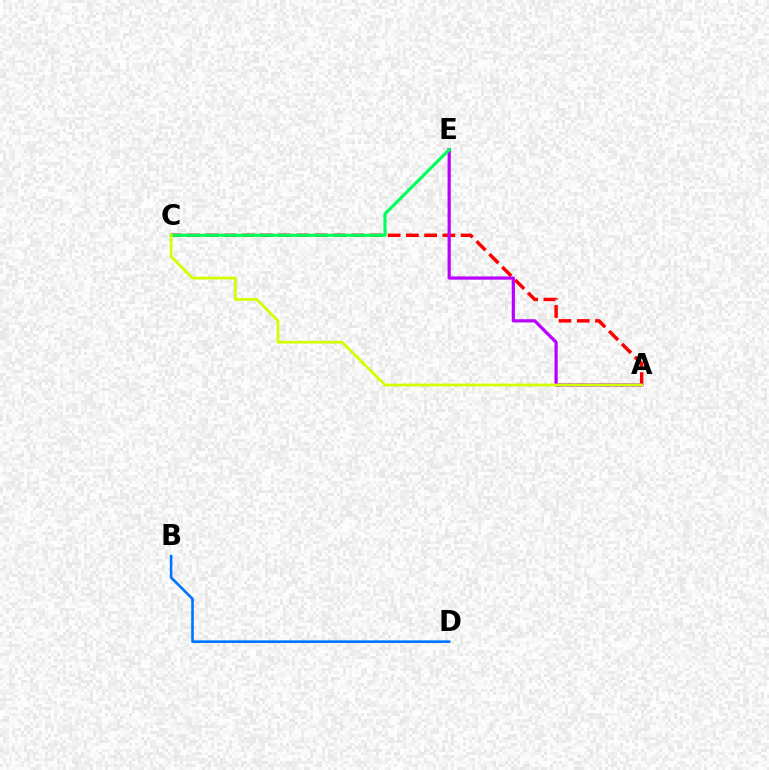{('A', 'C'): [{'color': '#ff0000', 'line_style': 'dashed', 'thickness': 2.48}, {'color': '#d1ff00', 'line_style': 'solid', 'thickness': 1.99}], ('A', 'E'): [{'color': '#b900ff', 'line_style': 'solid', 'thickness': 2.31}], ('C', 'E'): [{'color': '#00ff5c', 'line_style': 'solid', 'thickness': 2.27}], ('B', 'D'): [{'color': '#0074ff', 'line_style': 'solid', 'thickness': 1.89}]}